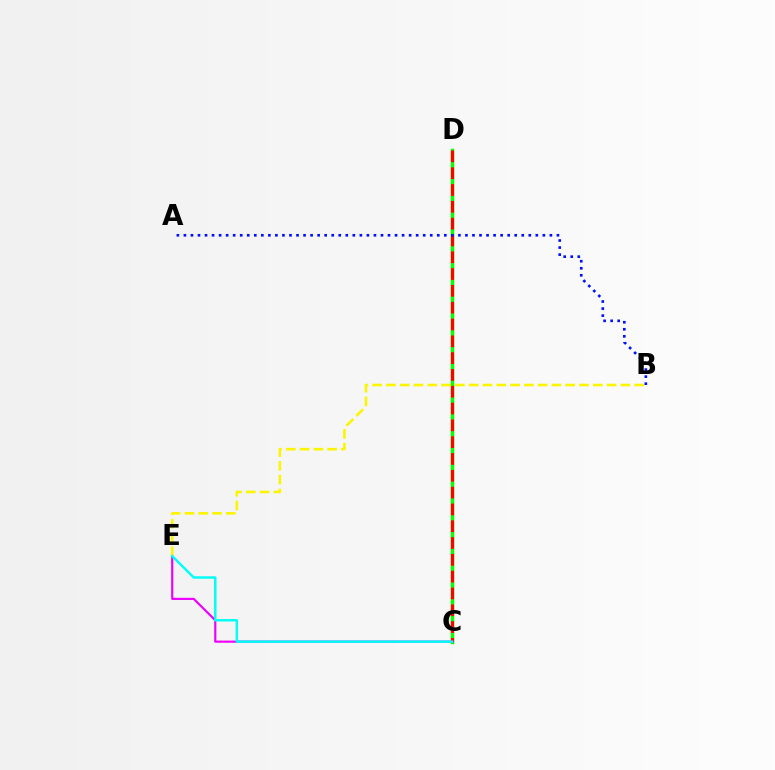{('C', 'D'): [{'color': '#08ff00', 'line_style': 'solid', 'thickness': 2.5}, {'color': '#ff0000', 'line_style': 'dashed', 'thickness': 2.28}], ('C', 'E'): [{'color': '#ee00ff', 'line_style': 'solid', 'thickness': 1.56}, {'color': '#00fff6', 'line_style': 'solid', 'thickness': 1.76}], ('B', 'E'): [{'color': '#fcf500', 'line_style': 'dashed', 'thickness': 1.87}], ('A', 'B'): [{'color': '#0010ff', 'line_style': 'dotted', 'thickness': 1.91}]}